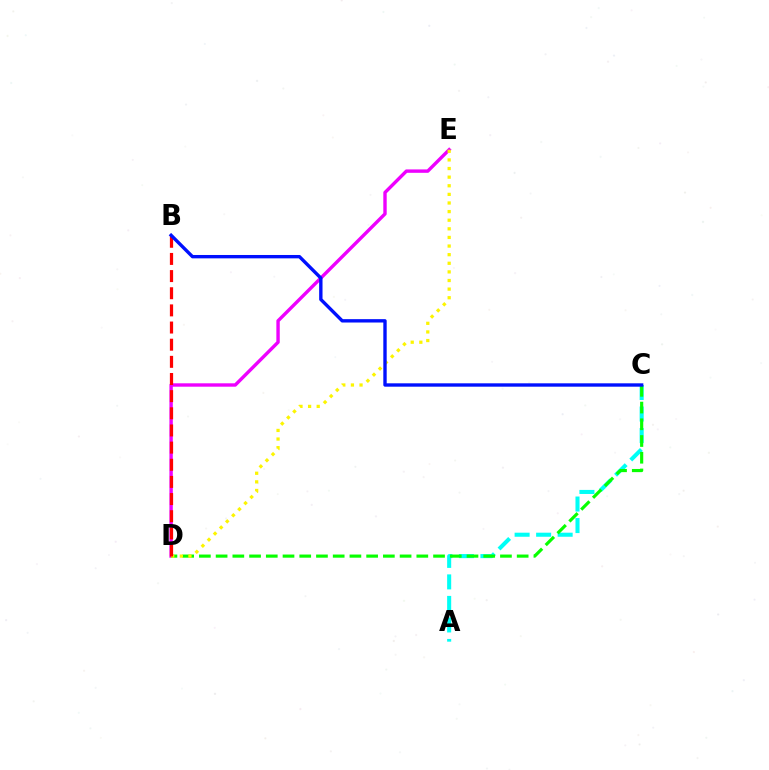{('A', 'C'): [{'color': '#00fff6', 'line_style': 'dashed', 'thickness': 2.92}], ('D', 'E'): [{'color': '#ee00ff', 'line_style': 'solid', 'thickness': 2.44}, {'color': '#fcf500', 'line_style': 'dotted', 'thickness': 2.34}], ('C', 'D'): [{'color': '#08ff00', 'line_style': 'dashed', 'thickness': 2.27}], ('B', 'D'): [{'color': '#ff0000', 'line_style': 'dashed', 'thickness': 2.33}], ('B', 'C'): [{'color': '#0010ff', 'line_style': 'solid', 'thickness': 2.43}]}